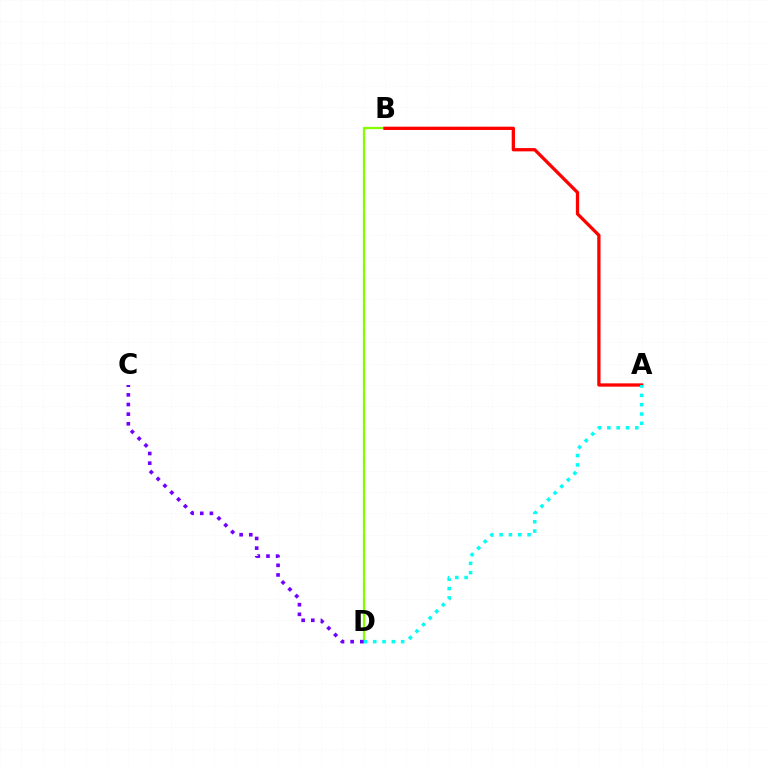{('B', 'D'): [{'color': '#84ff00', 'line_style': 'solid', 'thickness': 1.64}], ('A', 'B'): [{'color': '#ff0000', 'line_style': 'solid', 'thickness': 2.36}], ('A', 'D'): [{'color': '#00fff6', 'line_style': 'dotted', 'thickness': 2.53}], ('C', 'D'): [{'color': '#7200ff', 'line_style': 'dotted', 'thickness': 2.62}]}